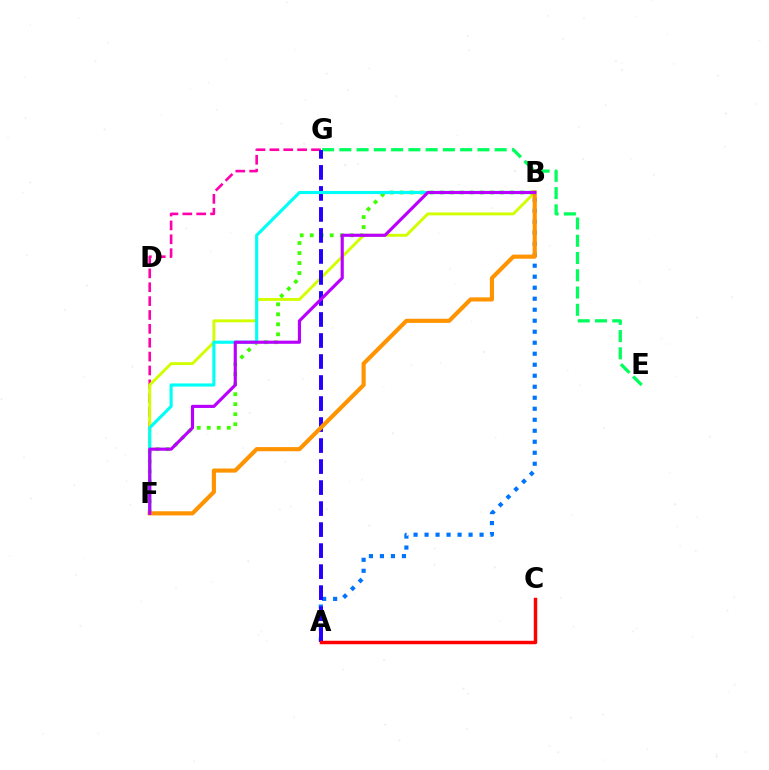{('F', 'G'): [{'color': '#ff00ac', 'line_style': 'dashed', 'thickness': 1.88}], ('A', 'B'): [{'color': '#0074ff', 'line_style': 'dotted', 'thickness': 2.99}], ('E', 'G'): [{'color': '#00ff5c', 'line_style': 'dashed', 'thickness': 2.34}], ('B', 'F'): [{'color': '#d1ff00', 'line_style': 'solid', 'thickness': 2.1}, {'color': '#3dff00', 'line_style': 'dotted', 'thickness': 2.72}, {'color': '#00fff6', 'line_style': 'solid', 'thickness': 2.26}, {'color': '#ff9400', 'line_style': 'solid', 'thickness': 2.98}, {'color': '#b900ff', 'line_style': 'solid', 'thickness': 2.26}], ('A', 'G'): [{'color': '#2500ff', 'line_style': 'dashed', 'thickness': 2.85}], ('A', 'C'): [{'color': '#ff0000', 'line_style': 'solid', 'thickness': 2.49}]}